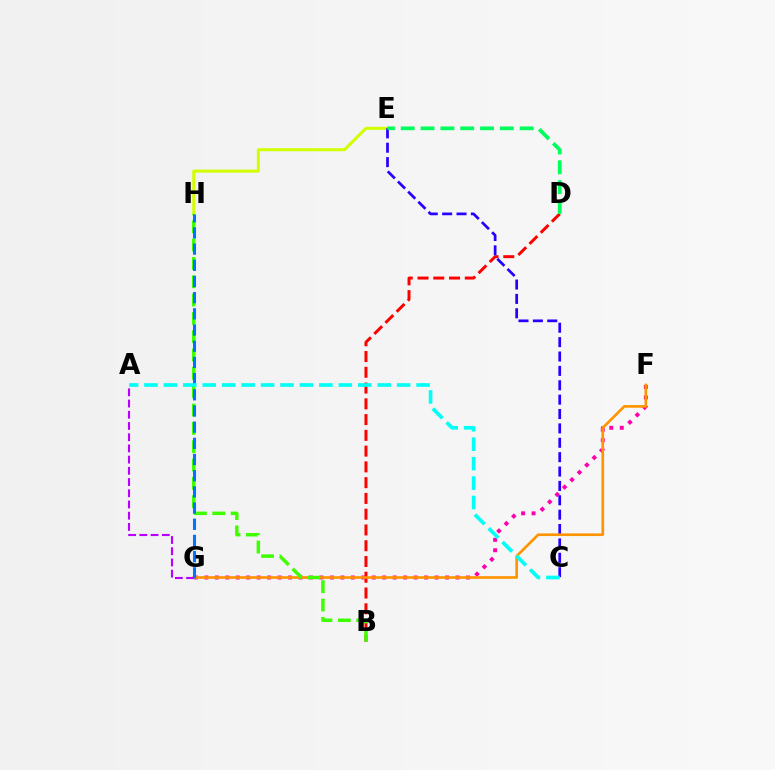{('B', 'D'): [{'color': '#ff0000', 'line_style': 'dashed', 'thickness': 2.14}], ('F', 'G'): [{'color': '#ff00ac', 'line_style': 'dotted', 'thickness': 2.84}, {'color': '#ff9400', 'line_style': 'solid', 'thickness': 1.91}], ('E', 'H'): [{'color': '#d1ff00', 'line_style': 'solid', 'thickness': 2.16}], ('C', 'E'): [{'color': '#2500ff', 'line_style': 'dashed', 'thickness': 1.95}], ('D', 'E'): [{'color': '#00ff5c', 'line_style': 'dashed', 'thickness': 2.69}], ('A', 'G'): [{'color': '#b900ff', 'line_style': 'dashed', 'thickness': 1.52}], ('B', 'H'): [{'color': '#3dff00', 'line_style': 'dashed', 'thickness': 2.49}], ('G', 'H'): [{'color': '#0074ff', 'line_style': 'dashed', 'thickness': 2.2}], ('A', 'C'): [{'color': '#00fff6', 'line_style': 'dashed', 'thickness': 2.64}]}